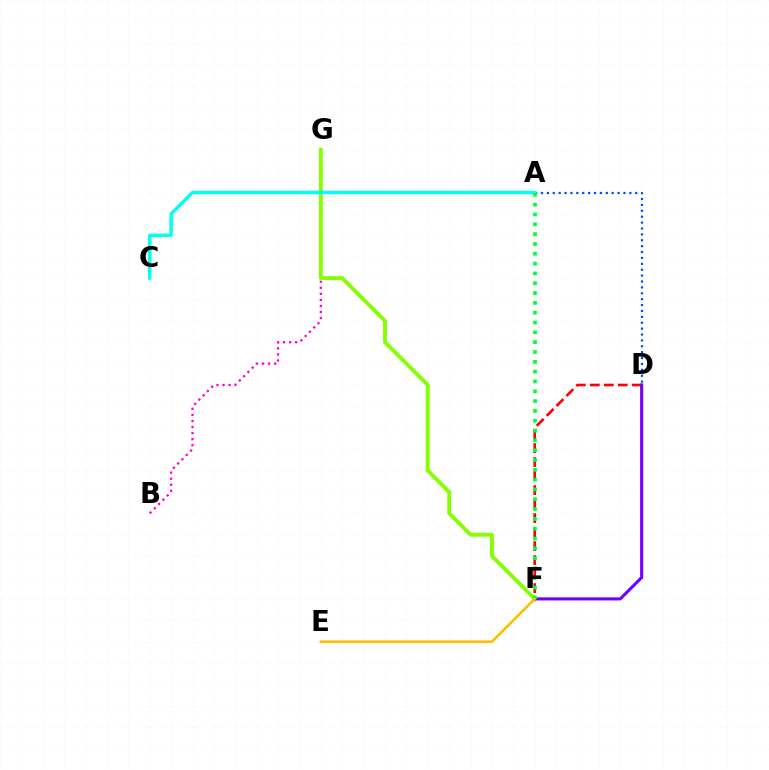{('D', 'F'): [{'color': '#ff0000', 'line_style': 'dashed', 'thickness': 1.9}, {'color': '#7200ff', 'line_style': 'solid', 'thickness': 2.22}], ('B', 'G'): [{'color': '#ff00cf', 'line_style': 'dotted', 'thickness': 1.64}], ('F', 'G'): [{'color': '#84ff00', 'line_style': 'solid', 'thickness': 2.79}], ('A', 'D'): [{'color': '#004bff', 'line_style': 'dotted', 'thickness': 1.6}], ('A', 'C'): [{'color': '#00fff6', 'line_style': 'solid', 'thickness': 2.5}], ('A', 'F'): [{'color': '#00ff39', 'line_style': 'dotted', 'thickness': 2.67}], ('E', 'F'): [{'color': '#ffbd00', 'line_style': 'solid', 'thickness': 1.86}]}